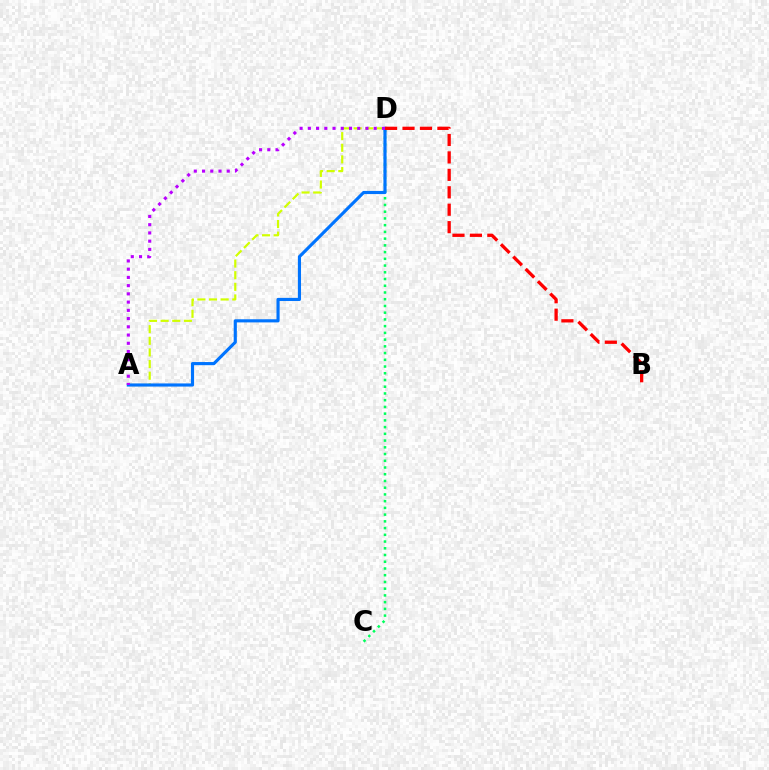{('C', 'D'): [{'color': '#00ff5c', 'line_style': 'dotted', 'thickness': 1.83}], ('A', 'D'): [{'color': '#d1ff00', 'line_style': 'dashed', 'thickness': 1.58}, {'color': '#0074ff', 'line_style': 'solid', 'thickness': 2.26}, {'color': '#b900ff', 'line_style': 'dotted', 'thickness': 2.24}], ('B', 'D'): [{'color': '#ff0000', 'line_style': 'dashed', 'thickness': 2.37}]}